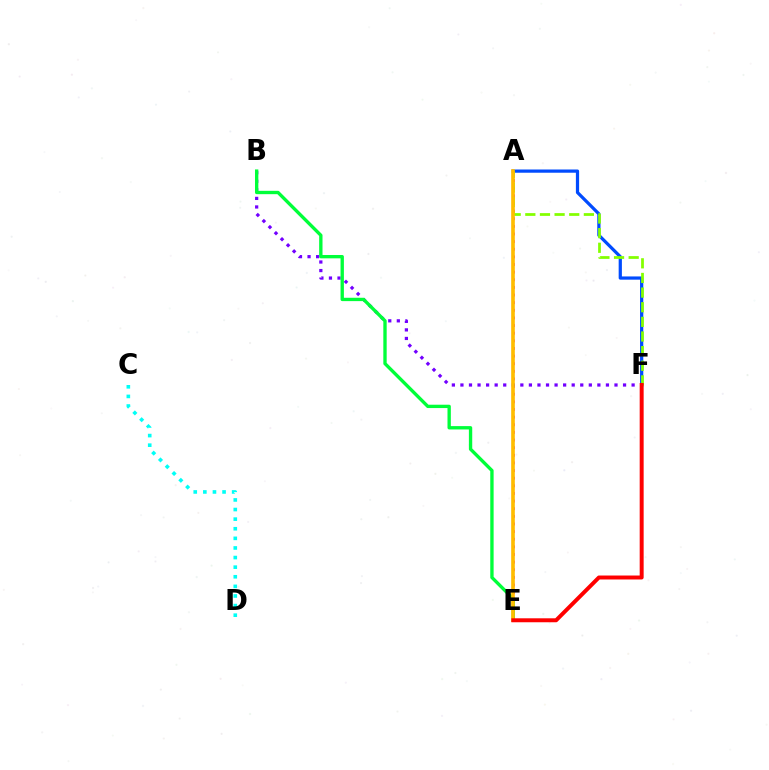{('A', 'E'): [{'color': '#ff00cf', 'line_style': 'dotted', 'thickness': 2.07}, {'color': '#ffbd00', 'line_style': 'solid', 'thickness': 2.63}], ('A', 'F'): [{'color': '#004bff', 'line_style': 'solid', 'thickness': 2.32}, {'color': '#84ff00', 'line_style': 'dashed', 'thickness': 1.99}], ('B', 'F'): [{'color': '#7200ff', 'line_style': 'dotted', 'thickness': 2.33}], ('B', 'E'): [{'color': '#00ff39', 'line_style': 'solid', 'thickness': 2.41}], ('C', 'D'): [{'color': '#00fff6', 'line_style': 'dotted', 'thickness': 2.61}], ('E', 'F'): [{'color': '#ff0000', 'line_style': 'solid', 'thickness': 2.85}]}